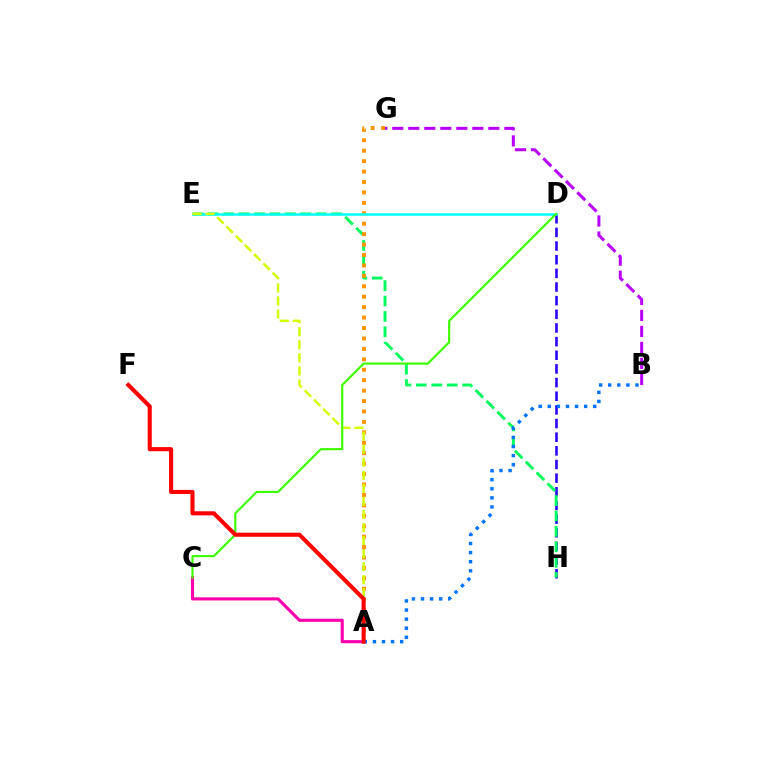{('D', 'H'): [{'color': '#2500ff', 'line_style': 'dashed', 'thickness': 1.85}], ('E', 'H'): [{'color': '#00ff5c', 'line_style': 'dashed', 'thickness': 2.09}], ('A', 'G'): [{'color': '#ff9400', 'line_style': 'dotted', 'thickness': 2.83}], ('D', 'E'): [{'color': '#00fff6', 'line_style': 'solid', 'thickness': 1.81}], ('A', 'E'): [{'color': '#d1ff00', 'line_style': 'dashed', 'thickness': 1.77}], ('A', 'C'): [{'color': '#ff00ac', 'line_style': 'solid', 'thickness': 2.24}], ('B', 'G'): [{'color': '#b900ff', 'line_style': 'dashed', 'thickness': 2.18}], ('C', 'D'): [{'color': '#3dff00', 'line_style': 'solid', 'thickness': 1.56}], ('A', 'B'): [{'color': '#0074ff', 'line_style': 'dotted', 'thickness': 2.47}], ('A', 'F'): [{'color': '#ff0000', 'line_style': 'solid', 'thickness': 2.95}]}